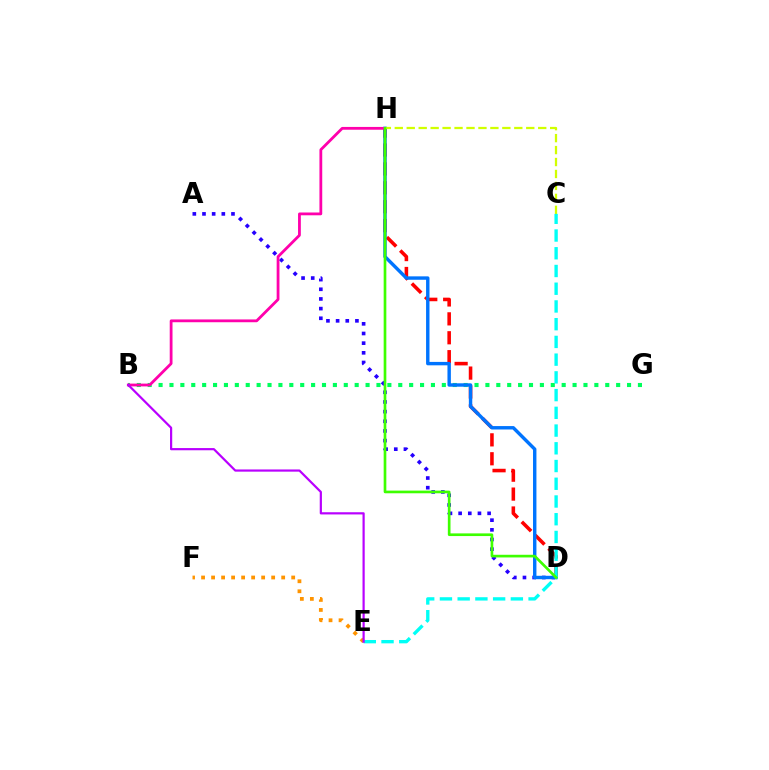{('A', 'D'): [{'color': '#2500ff', 'line_style': 'dotted', 'thickness': 2.63}], ('B', 'G'): [{'color': '#00ff5c', 'line_style': 'dotted', 'thickness': 2.96}], ('D', 'H'): [{'color': '#ff0000', 'line_style': 'dashed', 'thickness': 2.57}, {'color': '#0074ff', 'line_style': 'solid', 'thickness': 2.46}, {'color': '#3dff00', 'line_style': 'solid', 'thickness': 1.92}], ('E', 'F'): [{'color': '#ff9400', 'line_style': 'dotted', 'thickness': 2.72}], ('B', 'H'): [{'color': '#ff00ac', 'line_style': 'solid', 'thickness': 2.01}], ('C', 'H'): [{'color': '#d1ff00', 'line_style': 'dashed', 'thickness': 1.62}], ('C', 'E'): [{'color': '#00fff6', 'line_style': 'dashed', 'thickness': 2.41}], ('B', 'E'): [{'color': '#b900ff', 'line_style': 'solid', 'thickness': 1.58}]}